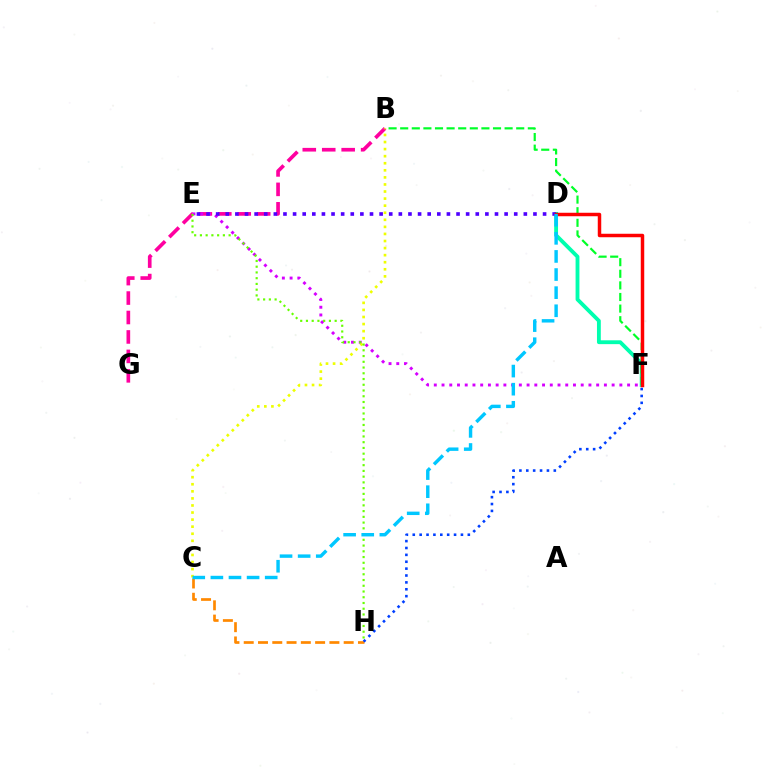{('D', 'F'): [{'color': '#00ffaf', 'line_style': 'solid', 'thickness': 2.77}, {'color': '#ff0000', 'line_style': 'solid', 'thickness': 2.5}], ('B', 'G'): [{'color': '#ff00a0', 'line_style': 'dashed', 'thickness': 2.64}], ('C', 'H'): [{'color': '#ff8800', 'line_style': 'dashed', 'thickness': 1.94}], ('E', 'F'): [{'color': '#d600ff', 'line_style': 'dotted', 'thickness': 2.1}], ('B', 'C'): [{'color': '#eeff00', 'line_style': 'dotted', 'thickness': 1.92}], ('F', 'H'): [{'color': '#003fff', 'line_style': 'dotted', 'thickness': 1.87}], ('B', 'F'): [{'color': '#00ff27', 'line_style': 'dashed', 'thickness': 1.58}], ('D', 'E'): [{'color': '#4f00ff', 'line_style': 'dotted', 'thickness': 2.61}], ('E', 'H'): [{'color': '#66ff00', 'line_style': 'dotted', 'thickness': 1.56}], ('C', 'D'): [{'color': '#00c7ff', 'line_style': 'dashed', 'thickness': 2.46}]}